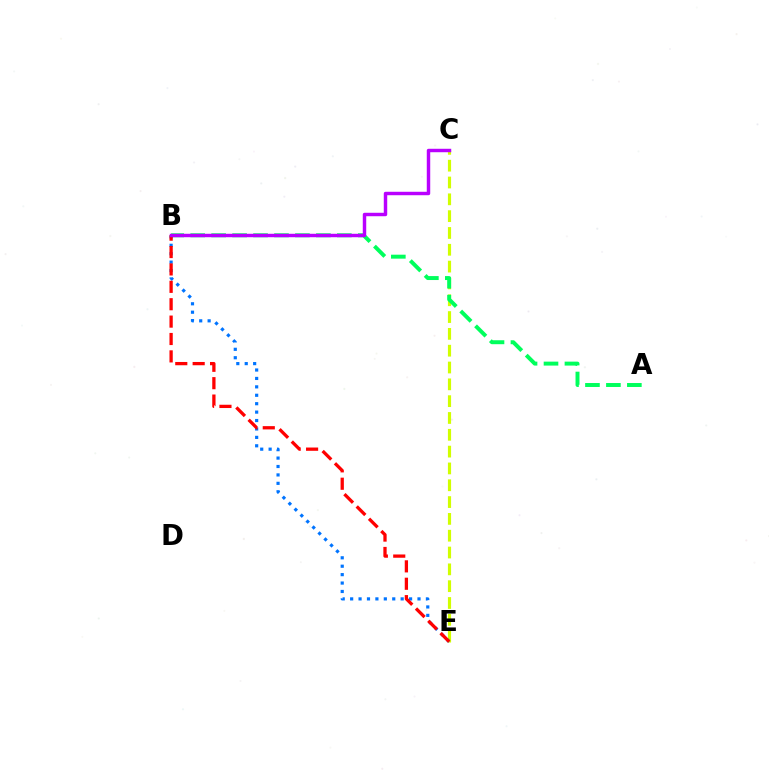{('C', 'E'): [{'color': '#d1ff00', 'line_style': 'dashed', 'thickness': 2.28}], ('B', 'E'): [{'color': '#0074ff', 'line_style': 'dotted', 'thickness': 2.29}, {'color': '#ff0000', 'line_style': 'dashed', 'thickness': 2.36}], ('A', 'B'): [{'color': '#00ff5c', 'line_style': 'dashed', 'thickness': 2.85}], ('B', 'C'): [{'color': '#b900ff', 'line_style': 'solid', 'thickness': 2.48}]}